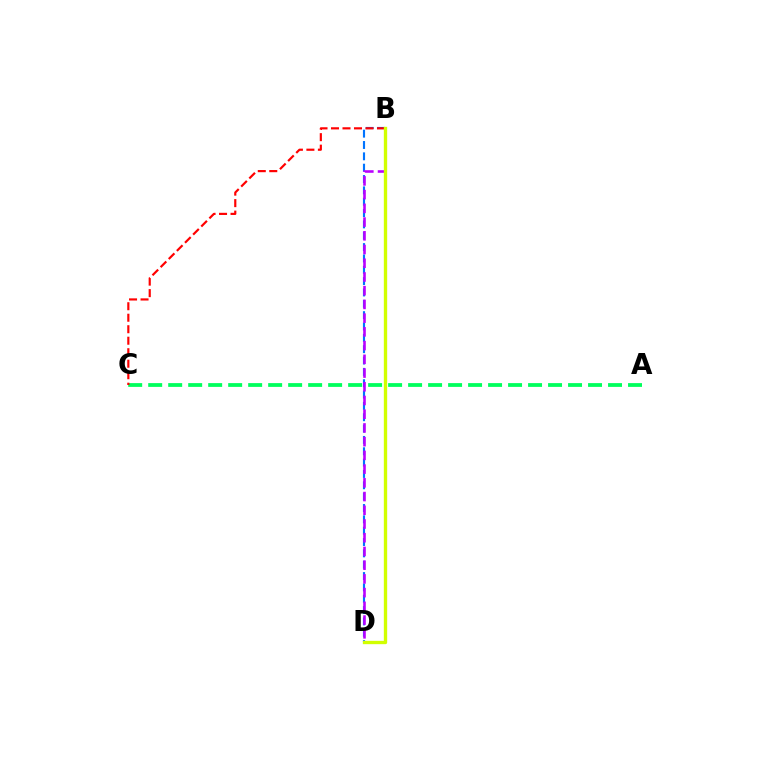{('B', 'D'): [{'color': '#0074ff', 'line_style': 'dashed', 'thickness': 1.54}, {'color': '#b900ff', 'line_style': 'dashed', 'thickness': 1.86}, {'color': '#d1ff00', 'line_style': 'solid', 'thickness': 2.41}], ('A', 'C'): [{'color': '#00ff5c', 'line_style': 'dashed', 'thickness': 2.72}], ('B', 'C'): [{'color': '#ff0000', 'line_style': 'dashed', 'thickness': 1.56}]}